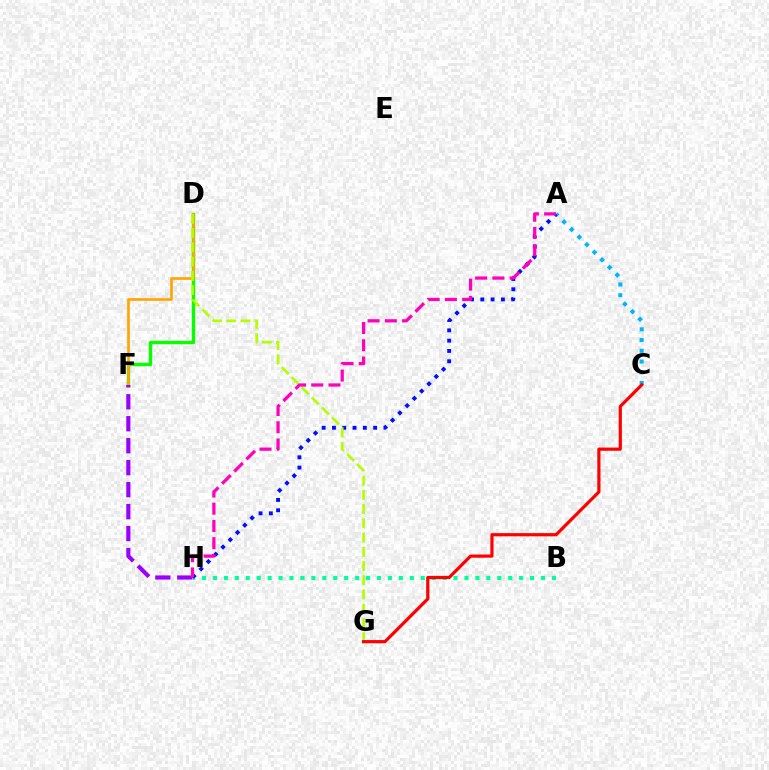{('B', 'H'): [{'color': '#00ff9d', 'line_style': 'dotted', 'thickness': 2.97}], ('D', 'F'): [{'color': '#08ff00', 'line_style': 'solid', 'thickness': 2.43}, {'color': '#ffa500', 'line_style': 'solid', 'thickness': 1.92}], ('A', 'C'): [{'color': '#00b5ff', 'line_style': 'dotted', 'thickness': 2.92}], ('F', 'H'): [{'color': '#9b00ff', 'line_style': 'dashed', 'thickness': 2.98}], ('A', 'H'): [{'color': '#0010ff', 'line_style': 'dotted', 'thickness': 2.8}, {'color': '#ff00bd', 'line_style': 'dashed', 'thickness': 2.34}], ('D', 'G'): [{'color': '#b3ff00', 'line_style': 'dashed', 'thickness': 1.93}], ('C', 'G'): [{'color': '#ff0000', 'line_style': 'solid', 'thickness': 2.3}]}